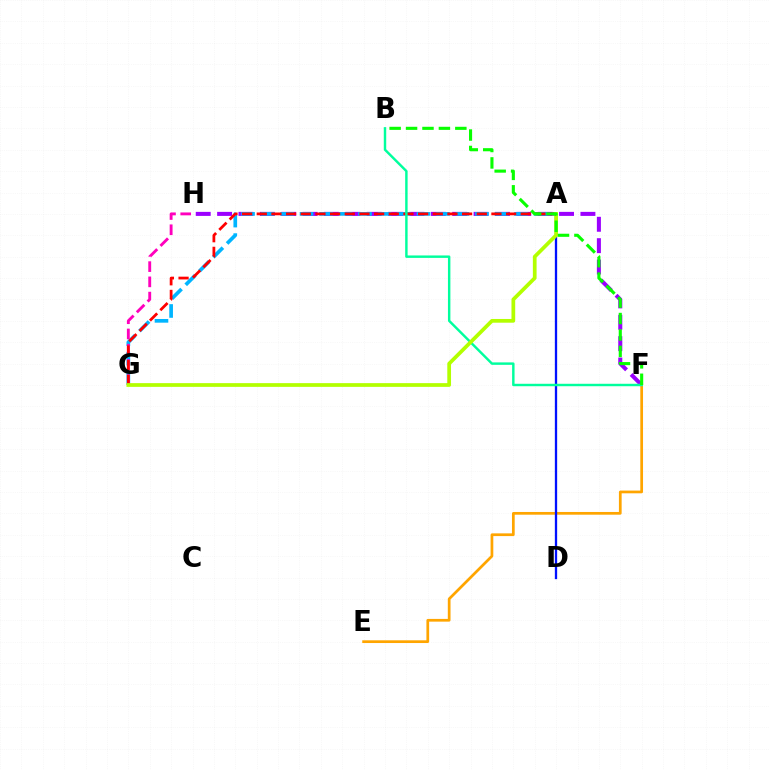{('F', 'H'): [{'color': '#9b00ff', 'line_style': 'dashed', 'thickness': 2.9}], ('E', 'F'): [{'color': '#ffa500', 'line_style': 'solid', 'thickness': 1.96}], ('A', 'G'): [{'color': '#00b5ff', 'line_style': 'dashed', 'thickness': 2.65}, {'color': '#ff0000', 'line_style': 'dashed', 'thickness': 1.99}, {'color': '#b3ff00', 'line_style': 'solid', 'thickness': 2.68}], ('A', 'D'): [{'color': '#0010ff', 'line_style': 'solid', 'thickness': 1.66}], ('G', 'H'): [{'color': '#ff00bd', 'line_style': 'dashed', 'thickness': 2.07}], ('B', 'F'): [{'color': '#00ff9d', 'line_style': 'solid', 'thickness': 1.76}, {'color': '#08ff00', 'line_style': 'dashed', 'thickness': 2.23}]}